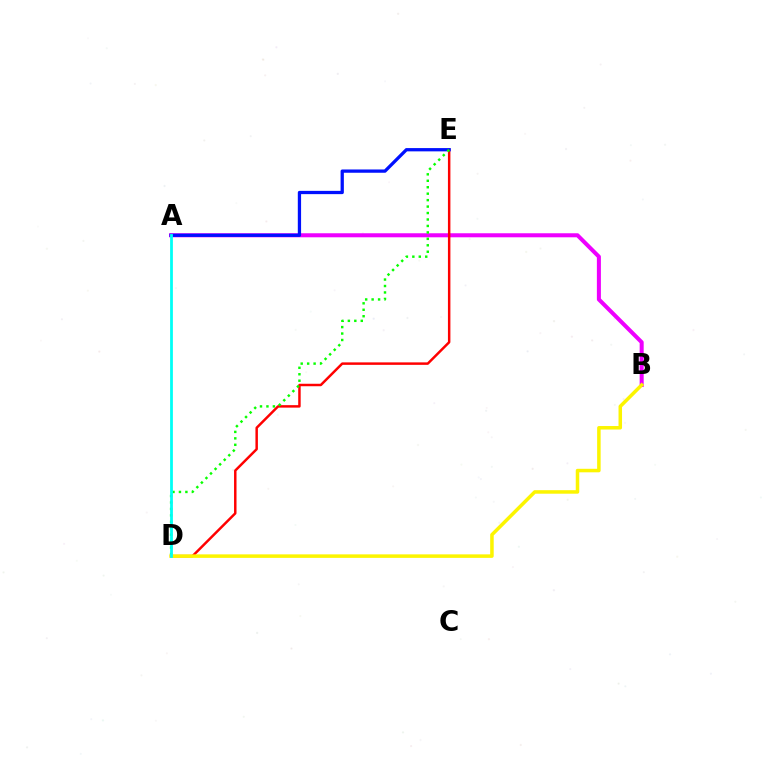{('A', 'B'): [{'color': '#ee00ff', 'line_style': 'solid', 'thickness': 2.9}], ('D', 'E'): [{'color': '#ff0000', 'line_style': 'solid', 'thickness': 1.78}, {'color': '#08ff00', 'line_style': 'dotted', 'thickness': 1.75}], ('A', 'E'): [{'color': '#0010ff', 'line_style': 'solid', 'thickness': 2.36}], ('B', 'D'): [{'color': '#fcf500', 'line_style': 'solid', 'thickness': 2.53}], ('A', 'D'): [{'color': '#00fff6', 'line_style': 'solid', 'thickness': 2.0}]}